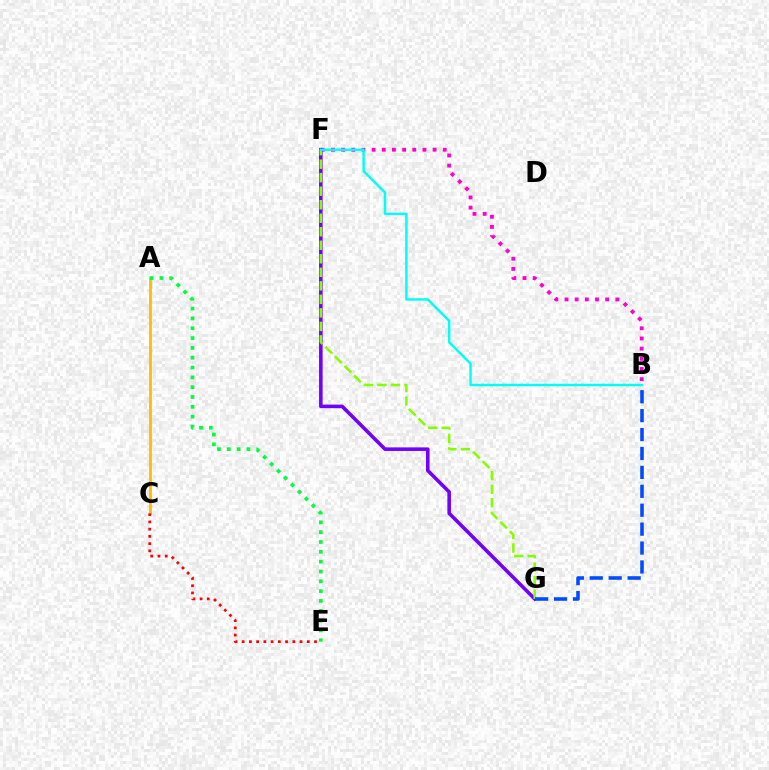{('B', 'F'): [{'color': '#ff00cf', 'line_style': 'dotted', 'thickness': 2.76}, {'color': '#00fff6', 'line_style': 'solid', 'thickness': 1.76}], ('A', 'C'): [{'color': '#ffbd00', 'line_style': 'solid', 'thickness': 2.02}], ('A', 'E'): [{'color': '#00ff39', 'line_style': 'dotted', 'thickness': 2.67}], ('C', 'E'): [{'color': '#ff0000', 'line_style': 'dotted', 'thickness': 1.97}], ('F', 'G'): [{'color': '#7200ff', 'line_style': 'solid', 'thickness': 2.57}, {'color': '#84ff00', 'line_style': 'dashed', 'thickness': 1.84}], ('B', 'G'): [{'color': '#004bff', 'line_style': 'dashed', 'thickness': 2.57}]}